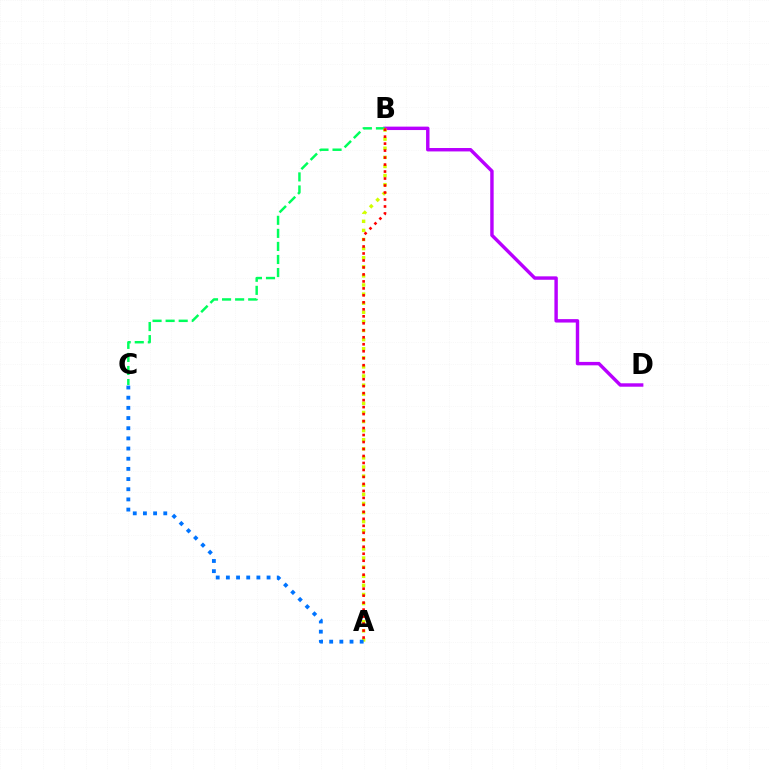{('B', 'D'): [{'color': '#b900ff', 'line_style': 'solid', 'thickness': 2.46}], ('B', 'C'): [{'color': '#00ff5c', 'line_style': 'dashed', 'thickness': 1.77}], ('A', 'B'): [{'color': '#d1ff00', 'line_style': 'dotted', 'thickness': 2.47}, {'color': '#ff0000', 'line_style': 'dotted', 'thickness': 1.9}], ('A', 'C'): [{'color': '#0074ff', 'line_style': 'dotted', 'thickness': 2.76}]}